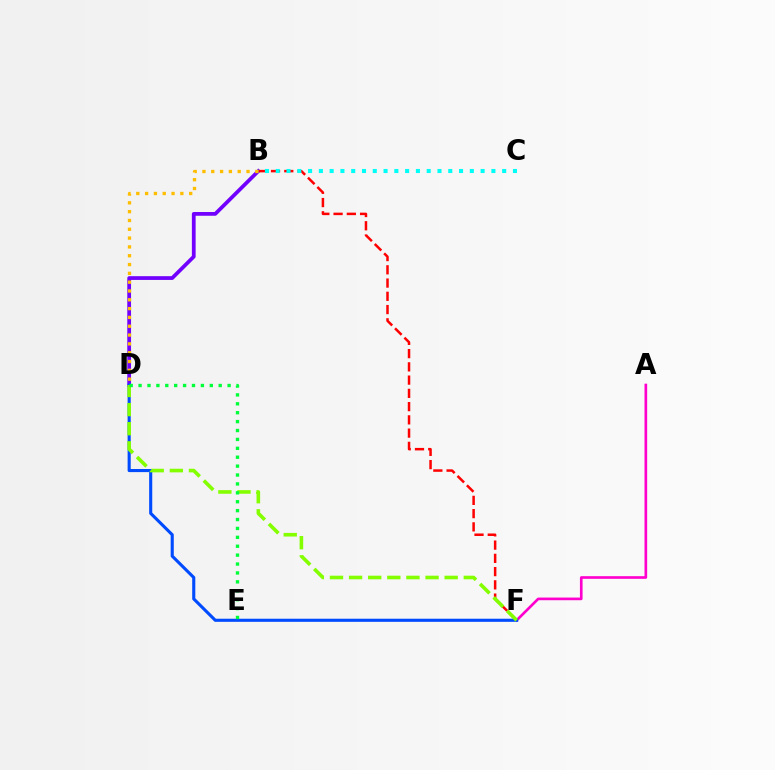{('B', 'D'): [{'color': '#7200ff', 'line_style': 'solid', 'thickness': 2.7}, {'color': '#ffbd00', 'line_style': 'dotted', 'thickness': 2.4}], ('A', 'F'): [{'color': '#ff00cf', 'line_style': 'solid', 'thickness': 1.92}], ('B', 'F'): [{'color': '#ff0000', 'line_style': 'dashed', 'thickness': 1.8}], ('D', 'F'): [{'color': '#004bff', 'line_style': 'solid', 'thickness': 2.23}, {'color': '#84ff00', 'line_style': 'dashed', 'thickness': 2.6}], ('B', 'C'): [{'color': '#00fff6', 'line_style': 'dotted', 'thickness': 2.93}], ('D', 'E'): [{'color': '#00ff39', 'line_style': 'dotted', 'thickness': 2.42}]}